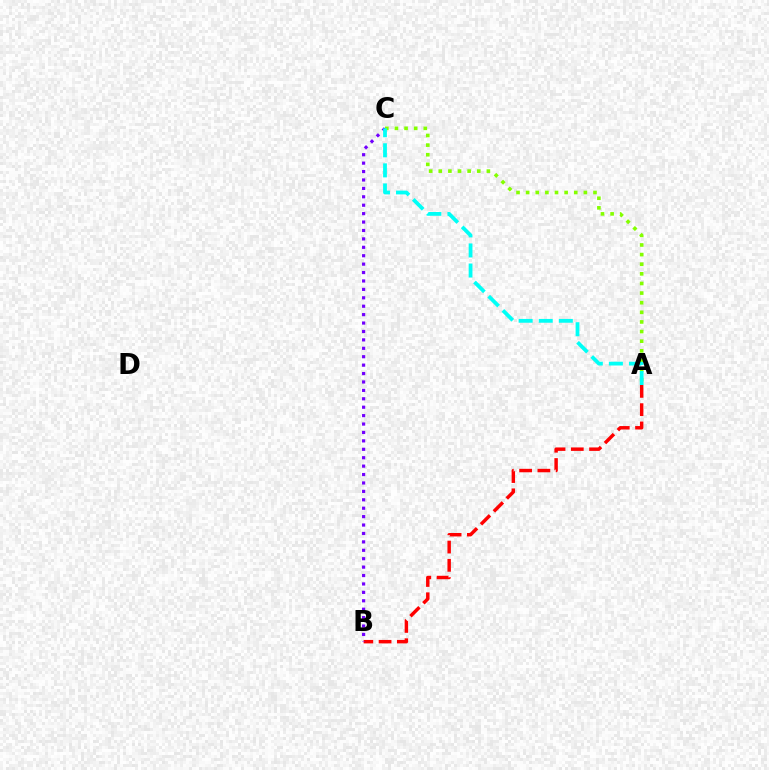{('A', 'B'): [{'color': '#ff0000', 'line_style': 'dashed', 'thickness': 2.48}], ('B', 'C'): [{'color': '#7200ff', 'line_style': 'dotted', 'thickness': 2.29}], ('A', 'C'): [{'color': '#84ff00', 'line_style': 'dotted', 'thickness': 2.61}, {'color': '#00fff6', 'line_style': 'dashed', 'thickness': 2.73}]}